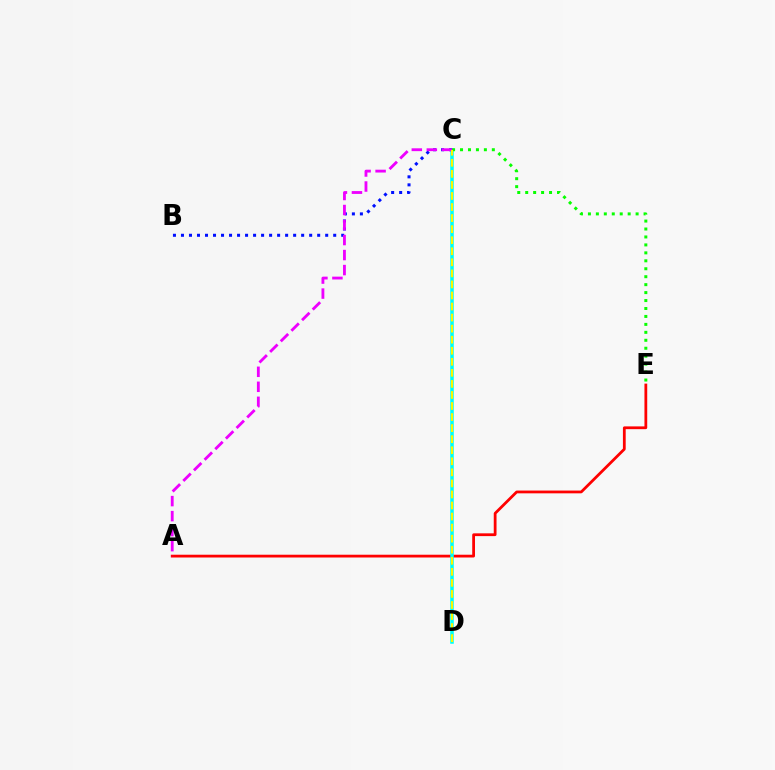{('A', 'E'): [{'color': '#ff0000', 'line_style': 'solid', 'thickness': 2.0}], ('C', 'D'): [{'color': '#00fff6', 'line_style': 'solid', 'thickness': 2.54}, {'color': '#fcf500', 'line_style': 'dashed', 'thickness': 1.5}], ('B', 'C'): [{'color': '#0010ff', 'line_style': 'dotted', 'thickness': 2.18}], ('C', 'E'): [{'color': '#08ff00', 'line_style': 'dotted', 'thickness': 2.16}], ('A', 'C'): [{'color': '#ee00ff', 'line_style': 'dashed', 'thickness': 2.04}]}